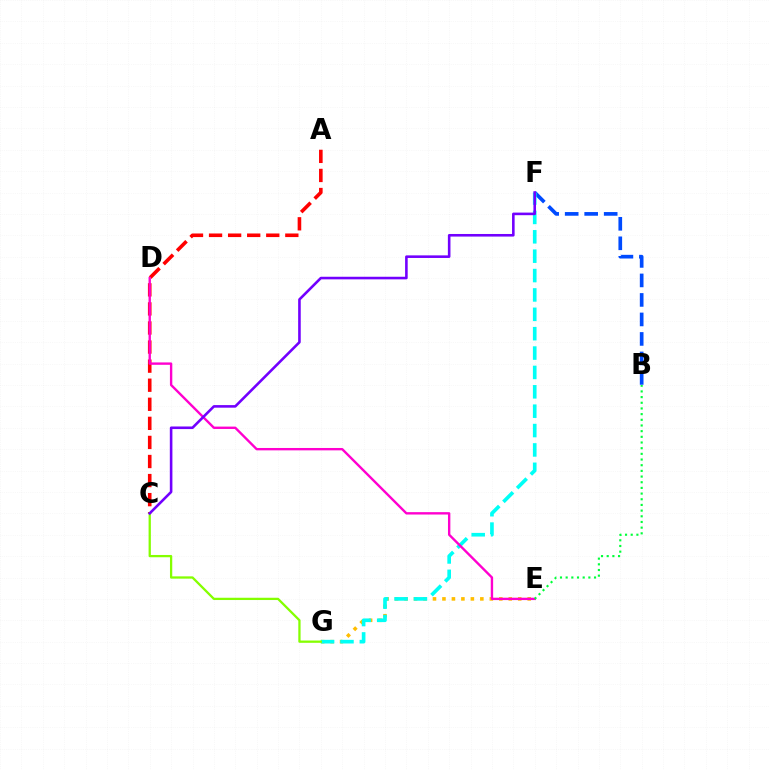{('A', 'C'): [{'color': '#ff0000', 'line_style': 'dashed', 'thickness': 2.59}], ('E', 'G'): [{'color': '#ffbd00', 'line_style': 'dotted', 'thickness': 2.57}], ('B', 'F'): [{'color': '#004bff', 'line_style': 'dashed', 'thickness': 2.65}], ('F', 'G'): [{'color': '#00fff6', 'line_style': 'dashed', 'thickness': 2.63}], ('D', 'E'): [{'color': '#ff00cf', 'line_style': 'solid', 'thickness': 1.71}], ('C', 'G'): [{'color': '#84ff00', 'line_style': 'solid', 'thickness': 1.64}], ('C', 'F'): [{'color': '#7200ff', 'line_style': 'solid', 'thickness': 1.87}], ('B', 'E'): [{'color': '#00ff39', 'line_style': 'dotted', 'thickness': 1.54}]}